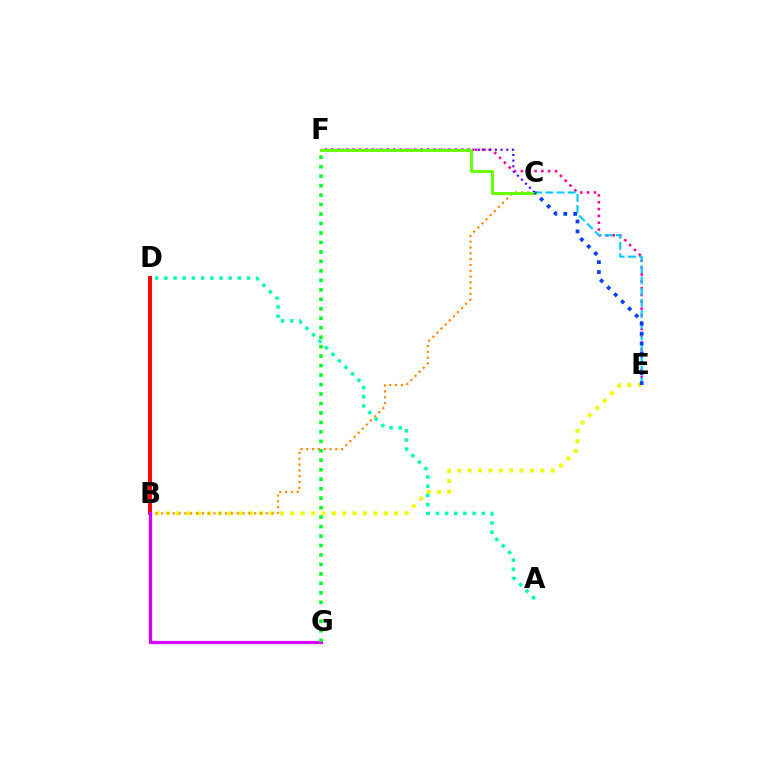{('E', 'F'): [{'color': '#ff00a0', 'line_style': 'dotted', 'thickness': 1.86}], ('B', 'E'): [{'color': '#eeff00', 'line_style': 'dotted', 'thickness': 2.82}], ('B', 'C'): [{'color': '#ff8800', 'line_style': 'dotted', 'thickness': 1.58}], ('C', 'E'): [{'color': '#00c7ff', 'line_style': 'dashed', 'thickness': 1.52}, {'color': '#003fff', 'line_style': 'dotted', 'thickness': 2.69}], ('C', 'F'): [{'color': '#4f00ff', 'line_style': 'dotted', 'thickness': 1.54}, {'color': '#66ff00', 'line_style': 'solid', 'thickness': 2.09}], ('B', 'D'): [{'color': '#ff0000', 'line_style': 'solid', 'thickness': 2.79}], ('B', 'G'): [{'color': '#d600ff', 'line_style': 'solid', 'thickness': 2.32}], ('F', 'G'): [{'color': '#00ff27', 'line_style': 'dotted', 'thickness': 2.57}], ('A', 'D'): [{'color': '#00ffaf', 'line_style': 'dotted', 'thickness': 2.5}]}